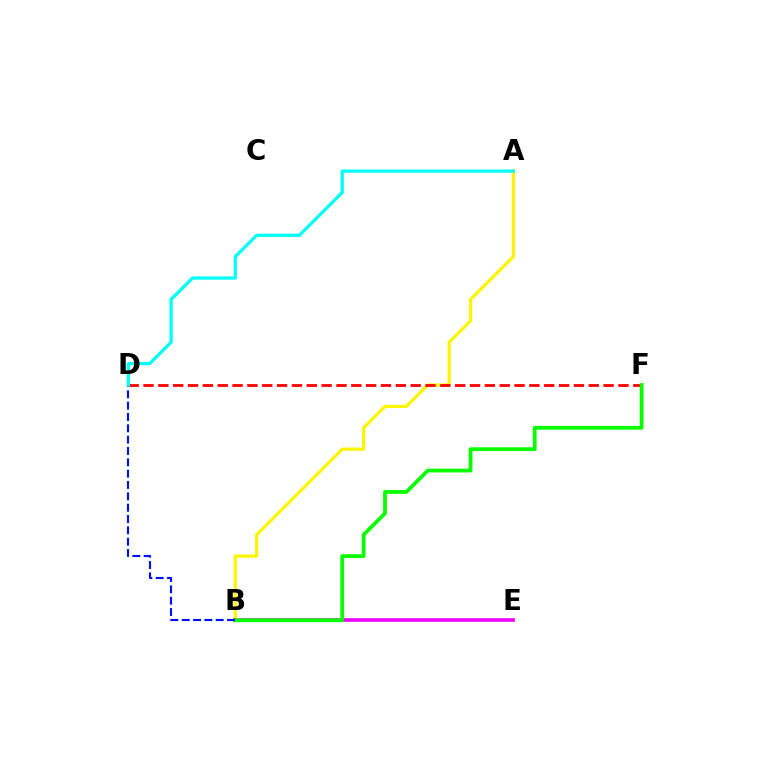{('A', 'B'): [{'color': '#fcf500', 'line_style': 'solid', 'thickness': 2.3}], ('B', 'E'): [{'color': '#ee00ff', 'line_style': 'solid', 'thickness': 2.61}], ('D', 'F'): [{'color': '#ff0000', 'line_style': 'dashed', 'thickness': 2.02}], ('B', 'F'): [{'color': '#08ff00', 'line_style': 'solid', 'thickness': 2.71}], ('B', 'D'): [{'color': '#0010ff', 'line_style': 'dashed', 'thickness': 1.54}], ('A', 'D'): [{'color': '#00fff6', 'line_style': 'solid', 'thickness': 2.34}]}